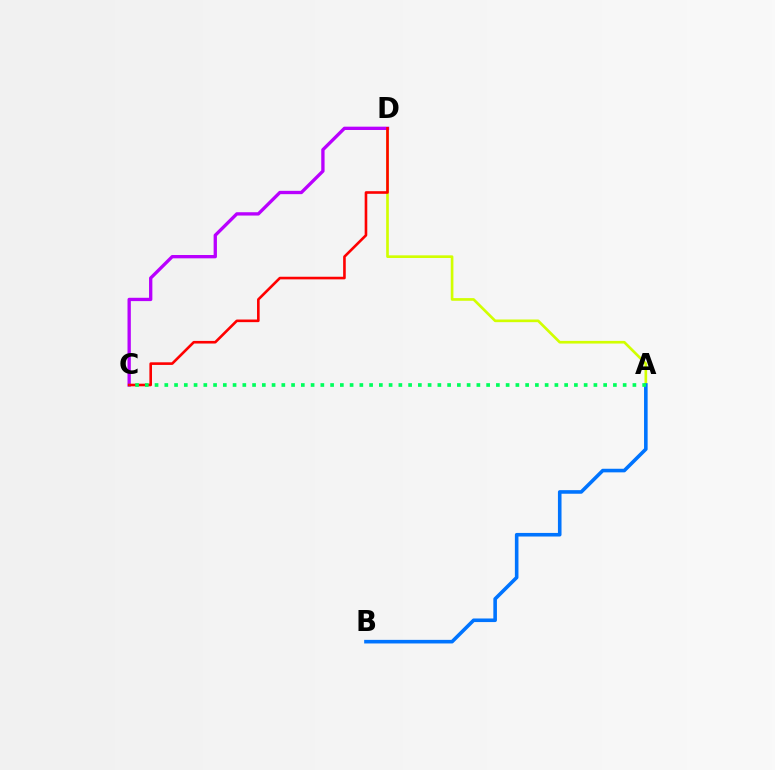{('A', 'D'): [{'color': '#d1ff00', 'line_style': 'solid', 'thickness': 1.91}], ('A', 'B'): [{'color': '#0074ff', 'line_style': 'solid', 'thickness': 2.58}], ('C', 'D'): [{'color': '#b900ff', 'line_style': 'solid', 'thickness': 2.39}, {'color': '#ff0000', 'line_style': 'solid', 'thickness': 1.89}], ('A', 'C'): [{'color': '#00ff5c', 'line_style': 'dotted', 'thickness': 2.65}]}